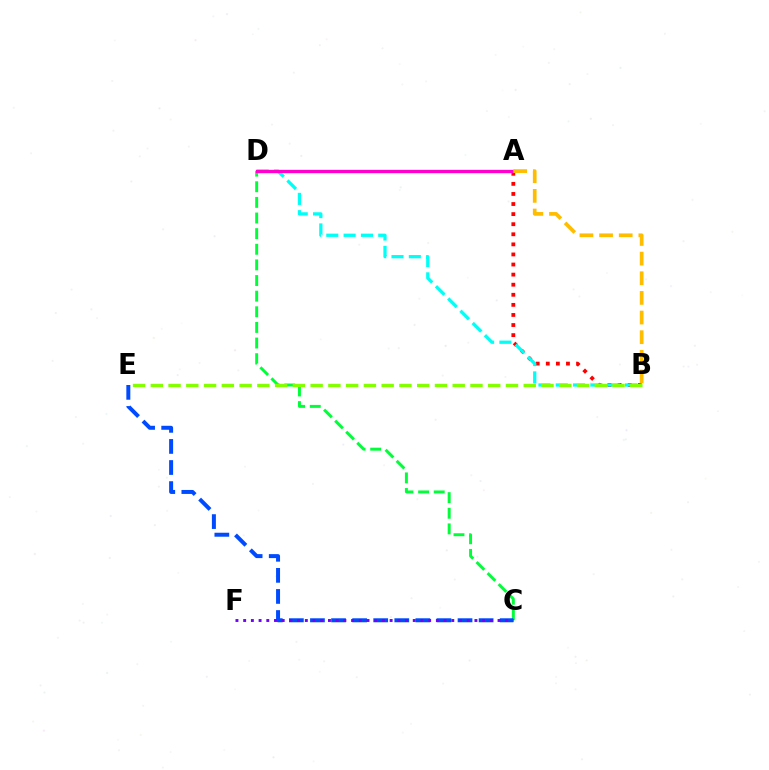{('C', 'D'): [{'color': '#00ff39', 'line_style': 'dashed', 'thickness': 2.12}], ('A', 'B'): [{'color': '#ff0000', 'line_style': 'dotted', 'thickness': 2.74}, {'color': '#ffbd00', 'line_style': 'dashed', 'thickness': 2.67}], ('B', 'D'): [{'color': '#00fff6', 'line_style': 'dashed', 'thickness': 2.35}], ('A', 'D'): [{'color': '#ff00cf', 'line_style': 'solid', 'thickness': 2.4}], ('C', 'E'): [{'color': '#004bff', 'line_style': 'dashed', 'thickness': 2.86}], ('C', 'F'): [{'color': '#7200ff', 'line_style': 'dotted', 'thickness': 2.09}], ('B', 'E'): [{'color': '#84ff00', 'line_style': 'dashed', 'thickness': 2.41}]}